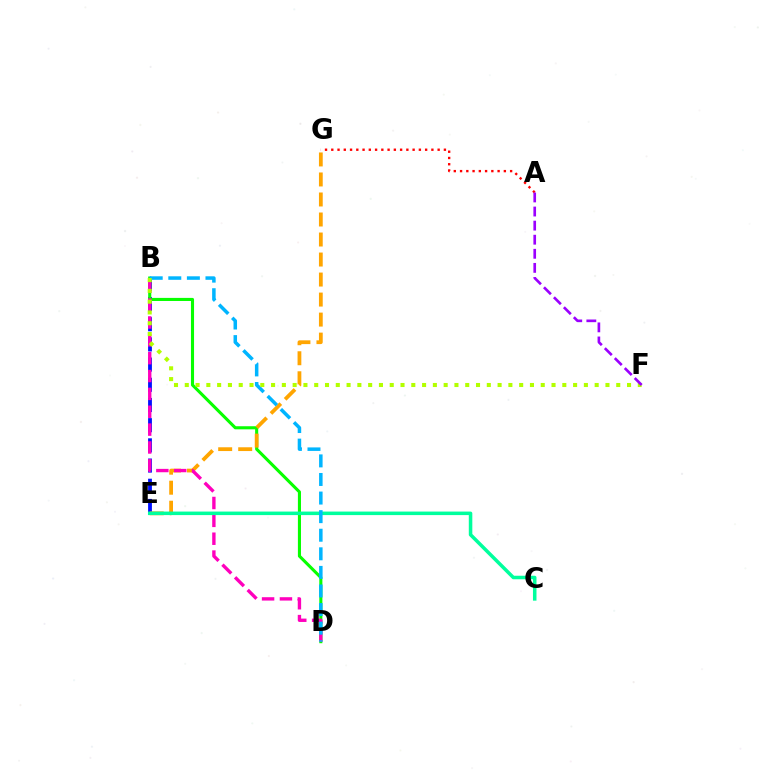{('B', 'E'): [{'color': '#0010ff', 'line_style': 'dashed', 'thickness': 2.74}], ('B', 'D'): [{'color': '#08ff00', 'line_style': 'solid', 'thickness': 2.22}, {'color': '#ff00bd', 'line_style': 'dashed', 'thickness': 2.43}, {'color': '#00b5ff', 'line_style': 'dashed', 'thickness': 2.52}], ('E', 'G'): [{'color': '#ffa500', 'line_style': 'dashed', 'thickness': 2.72}], ('A', 'G'): [{'color': '#ff0000', 'line_style': 'dotted', 'thickness': 1.7}], ('C', 'E'): [{'color': '#00ff9d', 'line_style': 'solid', 'thickness': 2.54}], ('B', 'F'): [{'color': '#b3ff00', 'line_style': 'dotted', 'thickness': 2.93}], ('A', 'F'): [{'color': '#9b00ff', 'line_style': 'dashed', 'thickness': 1.91}]}